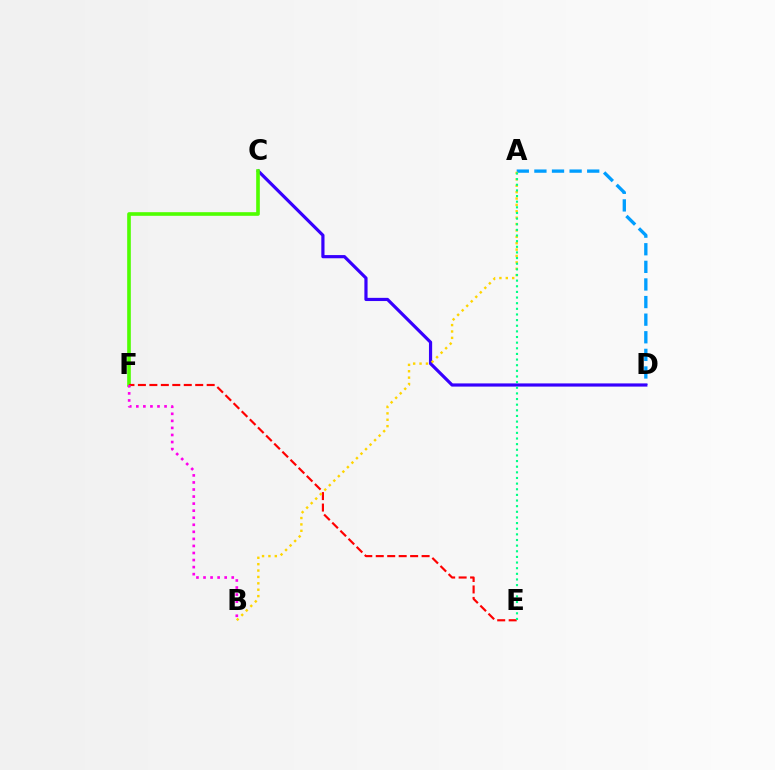{('A', 'D'): [{'color': '#009eff', 'line_style': 'dashed', 'thickness': 2.39}], ('C', 'D'): [{'color': '#3700ff', 'line_style': 'solid', 'thickness': 2.3}], ('C', 'F'): [{'color': '#4fff00', 'line_style': 'solid', 'thickness': 2.62}], ('E', 'F'): [{'color': '#ff0000', 'line_style': 'dashed', 'thickness': 1.56}], ('A', 'B'): [{'color': '#ffd500', 'line_style': 'dotted', 'thickness': 1.74}], ('A', 'E'): [{'color': '#00ff86', 'line_style': 'dotted', 'thickness': 1.53}], ('B', 'F'): [{'color': '#ff00ed', 'line_style': 'dotted', 'thickness': 1.92}]}